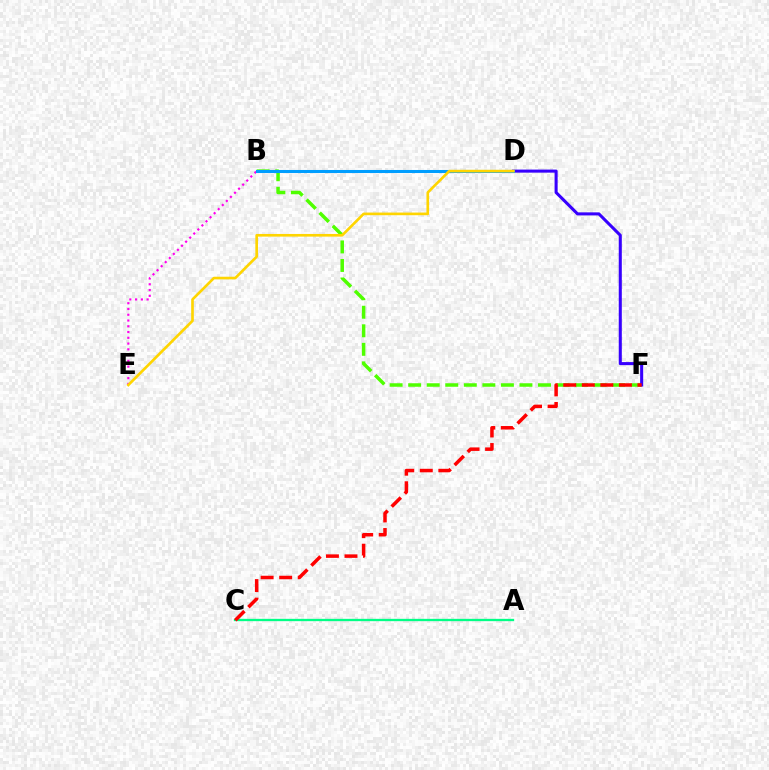{('B', 'E'): [{'color': '#ff00ed', 'line_style': 'dotted', 'thickness': 1.57}], ('B', 'F'): [{'color': '#4fff00', 'line_style': 'dashed', 'thickness': 2.52}], ('D', 'F'): [{'color': '#3700ff', 'line_style': 'solid', 'thickness': 2.2}], ('A', 'C'): [{'color': '#00ff86', 'line_style': 'solid', 'thickness': 1.67}], ('C', 'F'): [{'color': '#ff0000', 'line_style': 'dashed', 'thickness': 2.52}], ('B', 'D'): [{'color': '#009eff', 'line_style': 'solid', 'thickness': 2.2}], ('D', 'E'): [{'color': '#ffd500', 'line_style': 'solid', 'thickness': 1.91}]}